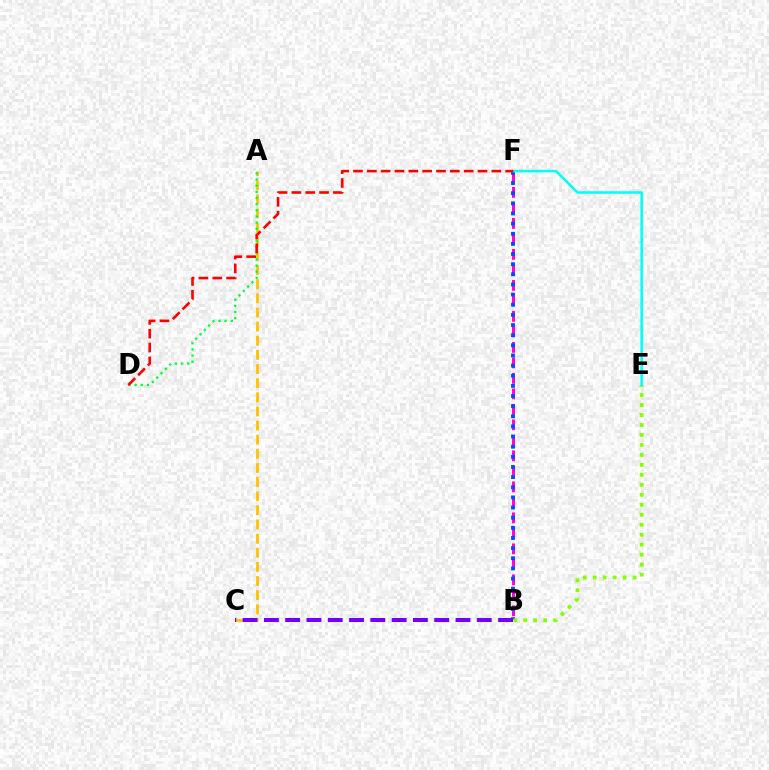{('A', 'C'): [{'color': '#ffbd00', 'line_style': 'dashed', 'thickness': 1.92}], ('B', 'F'): [{'color': '#ff00cf', 'line_style': 'dashed', 'thickness': 2.11}, {'color': '#004bff', 'line_style': 'dotted', 'thickness': 2.76}], ('A', 'D'): [{'color': '#00ff39', 'line_style': 'dotted', 'thickness': 1.67}], ('B', 'E'): [{'color': '#84ff00', 'line_style': 'dotted', 'thickness': 2.71}], ('E', 'F'): [{'color': '#00fff6', 'line_style': 'solid', 'thickness': 1.83}], ('B', 'C'): [{'color': '#7200ff', 'line_style': 'dashed', 'thickness': 2.89}], ('D', 'F'): [{'color': '#ff0000', 'line_style': 'dashed', 'thickness': 1.88}]}